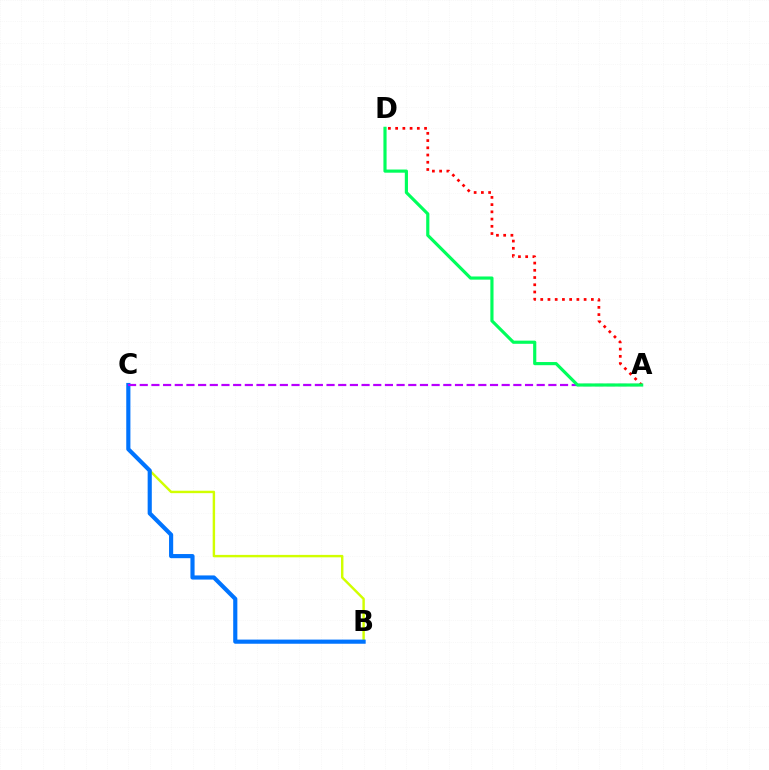{('B', 'C'): [{'color': '#d1ff00', 'line_style': 'solid', 'thickness': 1.75}, {'color': '#0074ff', 'line_style': 'solid', 'thickness': 2.99}], ('A', 'D'): [{'color': '#ff0000', 'line_style': 'dotted', 'thickness': 1.96}, {'color': '#00ff5c', 'line_style': 'solid', 'thickness': 2.28}], ('A', 'C'): [{'color': '#b900ff', 'line_style': 'dashed', 'thickness': 1.59}]}